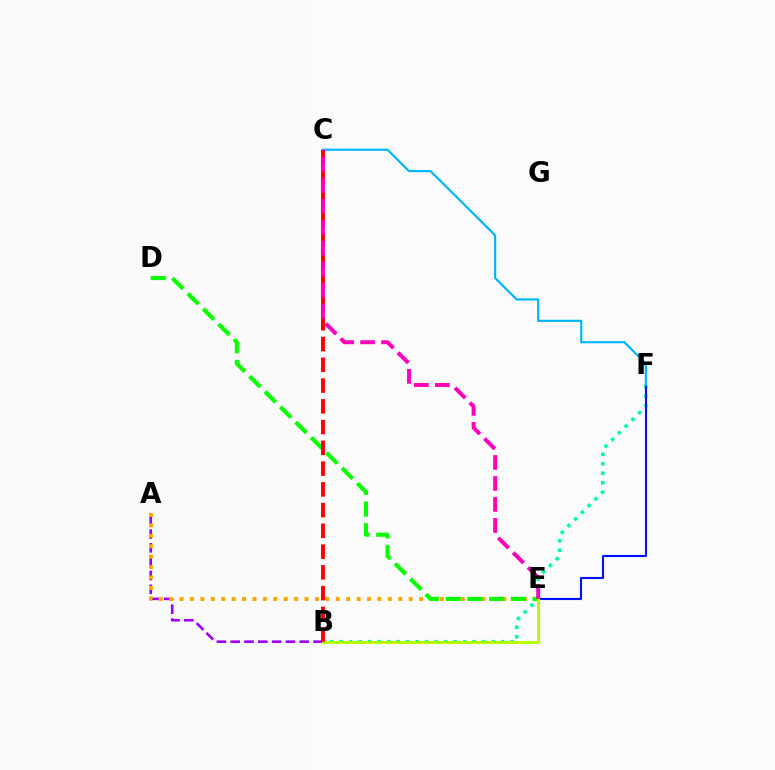{('B', 'F'): [{'color': '#00ff9d', 'line_style': 'dotted', 'thickness': 2.58}], ('A', 'B'): [{'color': '#9b00ff', 'line_style': 'dashed', 'thickness': 1.88}], ('A', 'E'): [{'color': '#ffa500', 'line_style': 'dotted', 'thickness': 2.83}], ('E', 'F'): [{'color': '#0010ff', 'line_style': 'solid', 'thickness': 1.51}], ('C', 'F'): [{'color': '#00b5ff', 'line_style': 'solid', 'thickness': 1.57}], ('D', 'E'): [{'color': '#08ff00', 'line_style': 'dashed', 'thickness': 2.95}], ('B', 'E'): [{'color': '#b3ff00', 'line_style': 'solid', 'thickness': 2.16}], ('B', 'C'): [{'color': '#ff0000', 'line_style': 'dashed', 'thickness': 2.82}], ('C', 'E'): [{'color': '#ff00bd', 'line_style': 'dashed', 'thickness': 2.85}]}